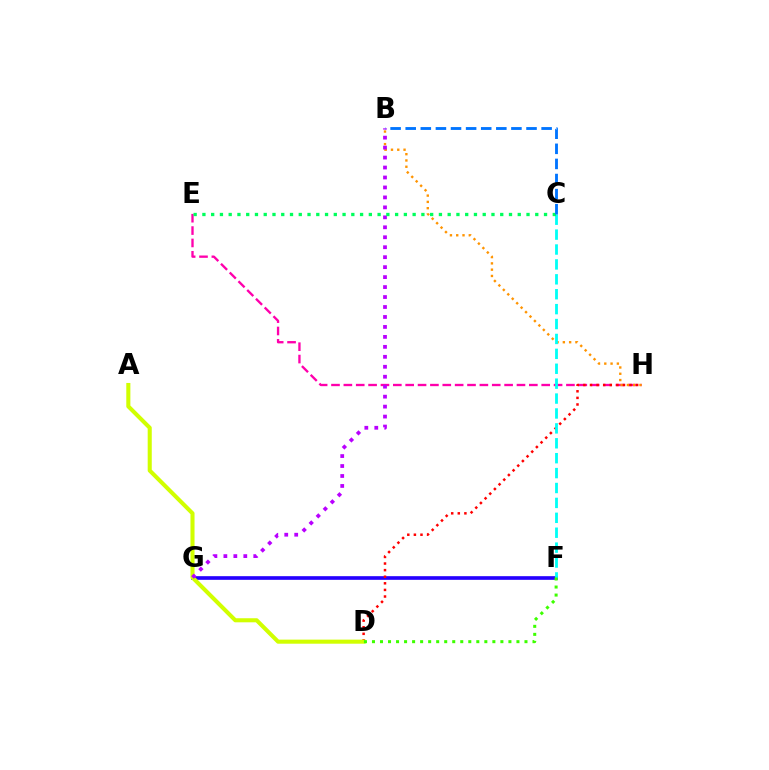{('E', 'H'): [{'color': '#ff00ac', 'line_style': 'dashed', 'thickness': 1.68}], ('F', 'G'): [{'color': '#2500ff', 'line_style': 'solid', 'thickness': 2.63}], ('B', 'H'): [{'color': '#ff9400', 'line_style': 'dotted', 'thickness': 1.71}], ('D', 'H'): [{'color': '#ff0000', 'line_style': 'dotted', 'thickness': 1.79}], ('A', 'D'): [{'color': '#d1ff00', 'line_style': 'solid', 'thickness': 2.93}], ('B', 'G'): [{'color': '#b900ff', 'line_style': 'dotted', 'thickness': 2.71}], ('C', 'F'): [{'color': '#00fff6', 'line_style': 'dashed', 'thickness': 2.02}], ('C', 'E'): [{'color': '#00ff5c', 'line_style': 'dotted', 'thickness': 2.38}], ('B', 'C'): [{'color': '#0074ff', 'line_style': 'dashed', 'thickness': 2.05}], ('D', 'F'): [{'color': '#3dff00', 'line_style': 'dotted', 'thickness': 2.18}]}